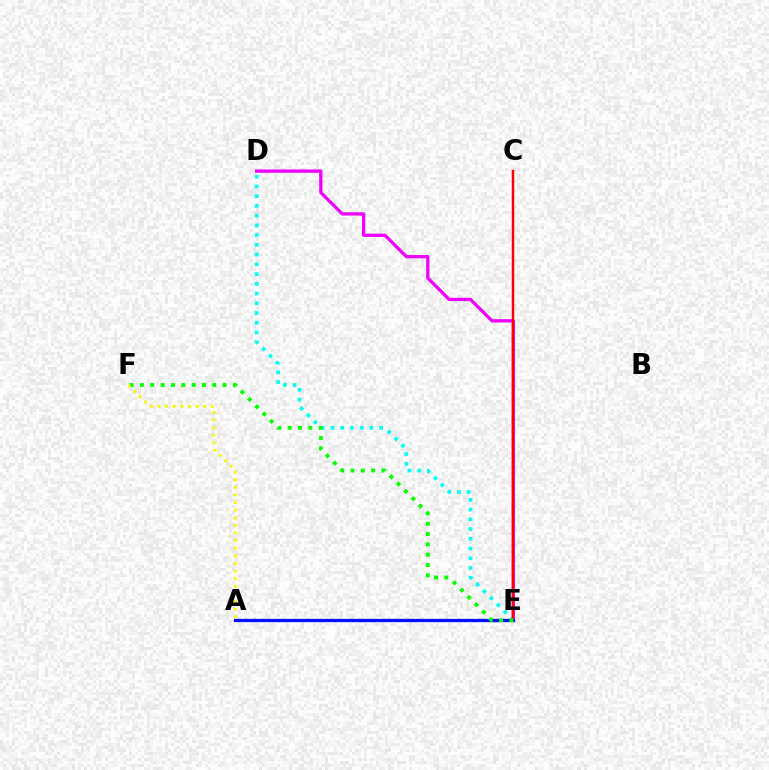{('D', 'E'): [{'color': '#00fff6', 'line_style': 'dotted', 'thickness': 2.65}, {'color': '#ee00ff', 'line_style': 'solid', 'thickness': 2.36}], ('C', 'E'): [{'color': '#ff0000', 'line_style': 'solid', 'thickness': 1.77}], ('A', 'E'): [{'color': '#0010ff', 'line_style': 'solid', 'thickness': 2.36}], ('E', 'F'): [{'color': '#08ff00', 'line_style': 'dotted', 'thickness': 2.81}], ('A', 'F'): [{'color': '#fcf500', 'line_style': 'dotted', 'thickness': 2.07}]}